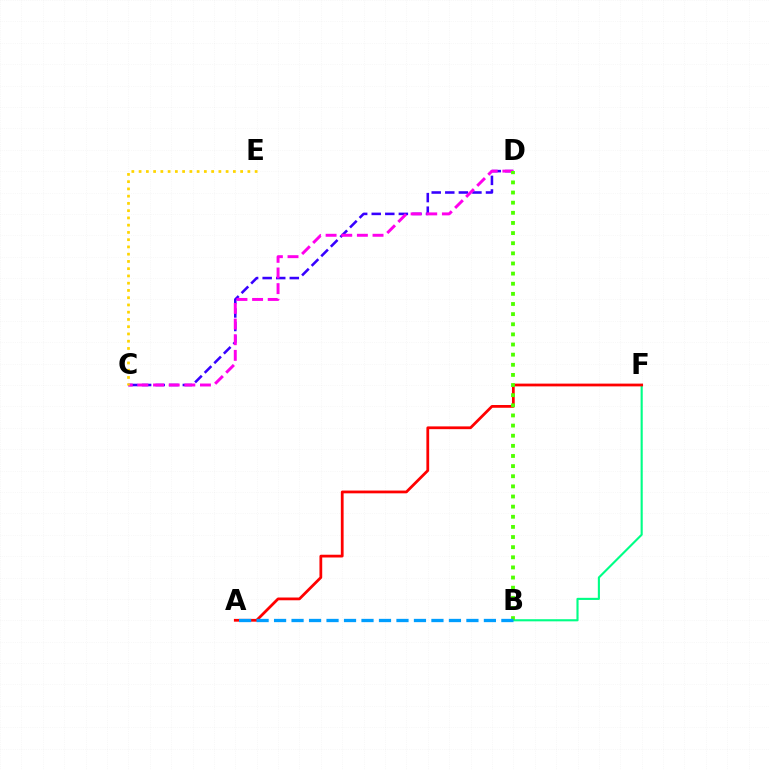{('C', 'D'): [{'color': '#3700ff', 'line_style': 'dashed', 'thickness': 1.84}, {'color': '#ff00ed', 'line_style': 'dashed', 'thickness': 2.13}], ('B', 'F'): [{'color': '#00ff86', 'line_style': 'solid', 'thickness': 1.53}], ('A', 'F'): [{'color': '#ff0000', 'line_style': 'solid', 'thickness': 1.99}], ('B', 'D'): [{'color': '#4fff00', 'line_style': 'dotted', 'thickness': 2.75}], ('A', 'B'): [{'color': '#009eff', 'line_style': 'dashed', 'thickness': 2.38}], ('C', 'E'): [{'color': '#ffd500', 'line_style': 'dotted', 'thickness': 1.97}]}